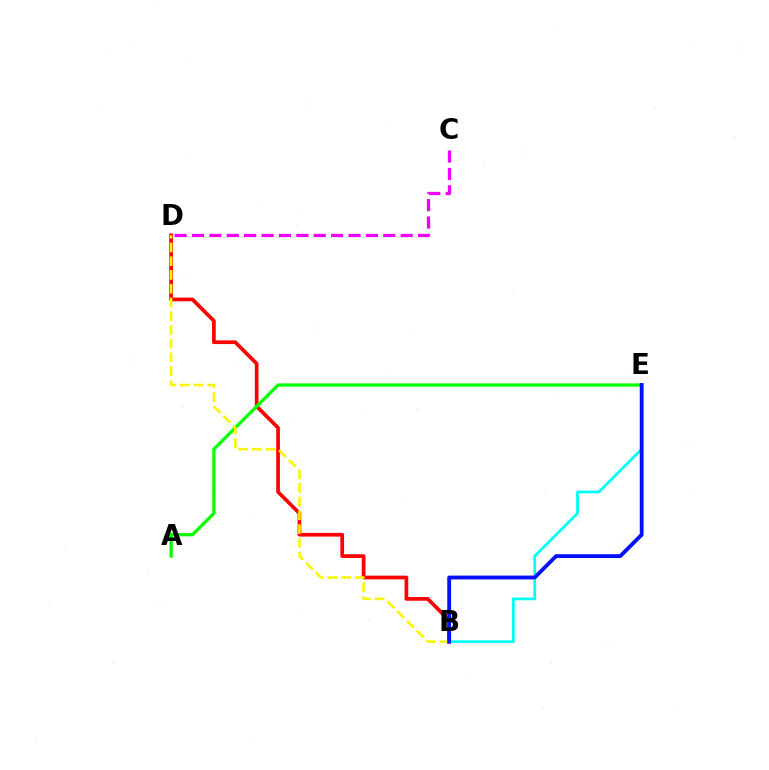{('B', 'E'): [{'color': '#00fff6', 'line_style': 'solid', 'thickness': 1.99}, {'color': '#0010ff', 'line_style': 'solid', 'thickness': 2.76}], ('B', 'D'): [{'color': '#ff0000', 'line_style': 'solid', 'thickness': 2.67}, {'color': '#fcf500', 'line_style': 'dashed', 'thickness': 1.87}], ('C', 'D'): [{'color': '#ee00ff', 'line_style': 'dashed', 'thickness': 2.36}], ('A', 'E'): [{'color': '#08ff00', 'line_style': 'solid', 'thickness': 2.35}]}